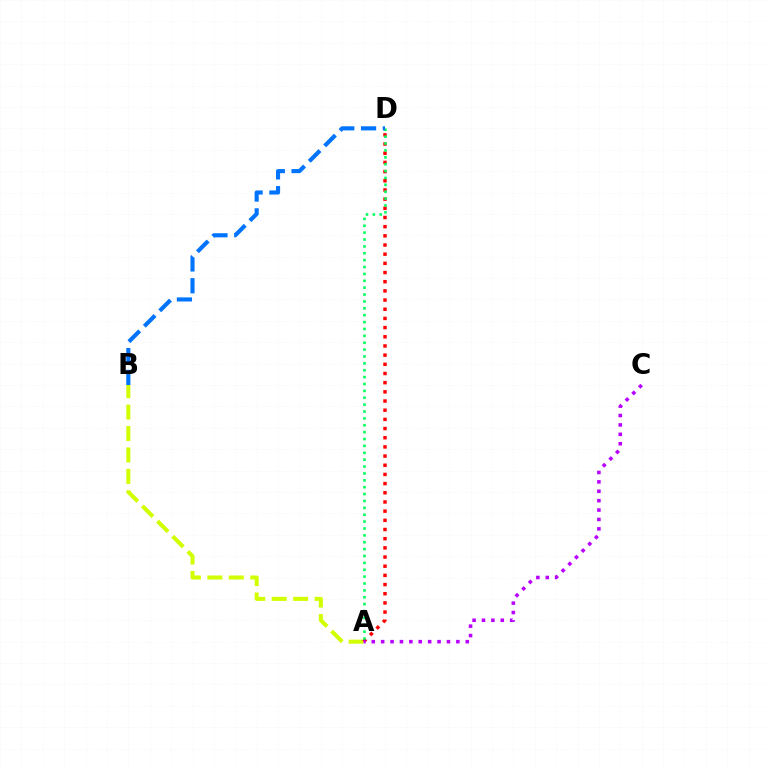{('A', 'B'): [{'color': '#d1ff00', 'line_style': 'dashed', 'thickness': 2.91}], ('A', 'D'): [{'color': '#ff0000', 'line_style': 'dotted', 'thickness': 2.49}, {'color': '#00ff5c', 'line_style': 'dotted', 'thickness': 1.87}], ('A', 'C'): [{'color': '#b900ff', 'line_style': 'dotted', 'thickness': 2.55}], ('B', 'D'): [{'color': '#0074ff', 'line_style': 'dashed', 'thickness': 2.96}]}